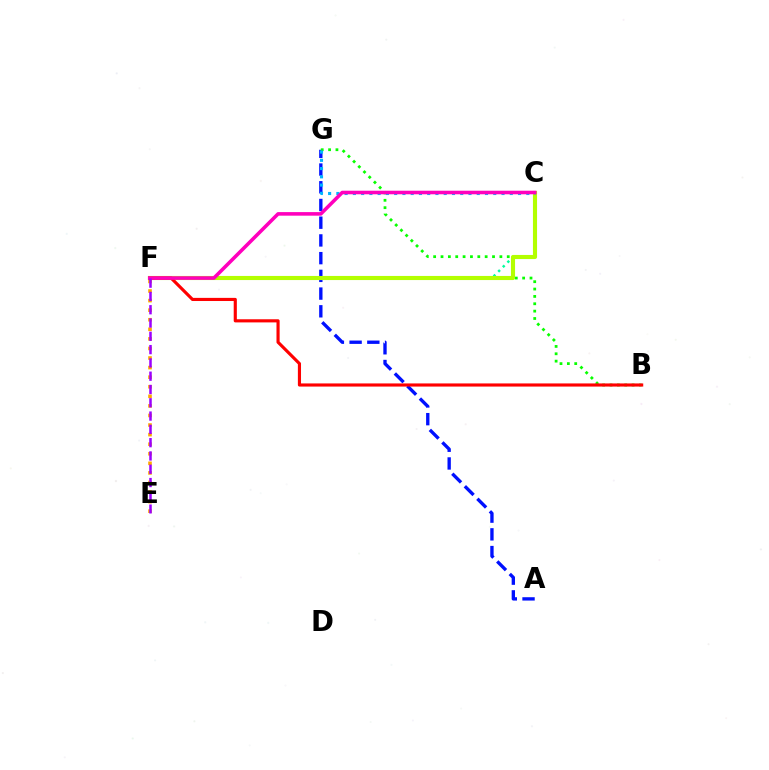{('A', 'G'): [{'color': '#0010ff', 'line_style': 'dashed', 'thickness': 2.41}], ('E', 'F'): [{'color': '#ffa500', 'line_style': 'dotted', 'thickness': 2.6}, {'color': '#9b00ff', 'line_style': 'dashed', 'thickness': 1.81}], ('B', 'G'): [{'color': '#08ff00', 'line_style': 'dotted', 'thickness': 2.0}], ('C', 'F'): [{'color': '#00ff9d', 'line_style': 'dotted', 'thickness': 1.77}, {'color': '#b3ff00', 'line_style': 'solid', 'thickness': 2.96}, {'color': '#ff00bd', 'line_style': 'solid', 'thickness': 2.57}], ('C', 'G'): [{'color': '#00b5ff', 'line_style': 'dotted', 'thickness': 2.24}], ('B', 'F'): [{'color': '#ff0000', 'line_style': 'solid', 'thickness': 2.26}]}